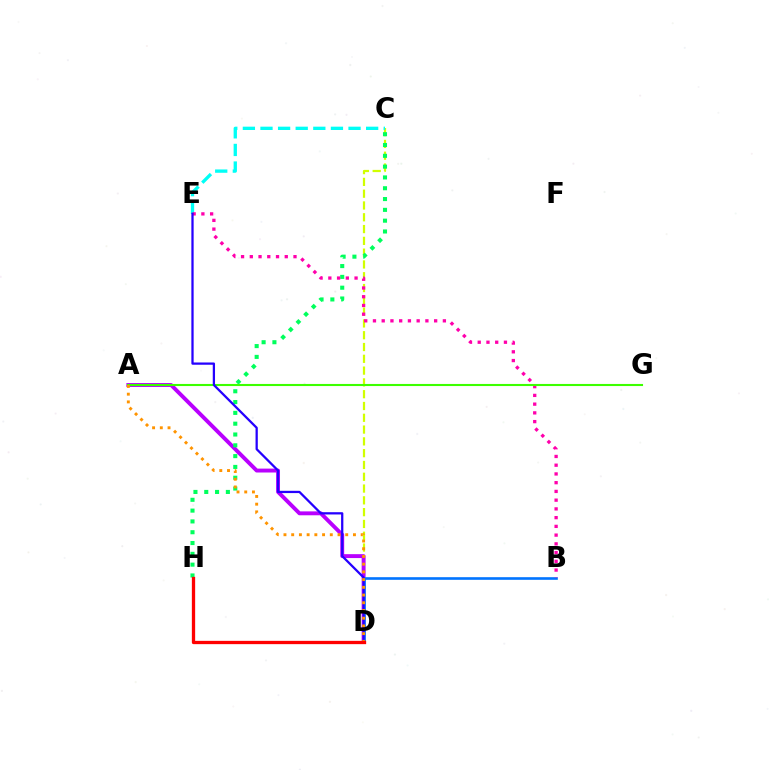{('C', 'D'): [{'color': '#d1ff00', 'line_style': 'dashed', 'thickness': 1.6}], ('C', 'E'): [{'color': '#00fff6', 'line_style': 'dashed', 'thickness': 2.39}], ('A', 'D'): [{'color': '#b900ff', 'line_style': 'solid', 'thickness': 2.81}, {'color': '#ff9400', 'line_style': 'dotted', 'thickness': 2.1}], ('C', 'H'): [{'color': '#00ff5c', 'line_style': 'dotted', 'thickness': 2.94}], ('B', 'D'): [{'color': '#0074ff', 'line_style': 'solid', 'thickness': 1.89}], ('B', 'E'): [{'color': '#ff00ac', 'line_style': 'dotted', 'thickness': 2.37}], ('A', 'G'): [{'color': '#3dff00', 'line_style': 'solid', 'thickness': 1.51}], ('D', 'E'): [{'color': '#2500ff', 'line_style': 'solid', 'thickness': 1.63}], ('D', 'H'): [{'color': '#ff0000', 'line_style': 'solid', 'thickness': 2.38}]}